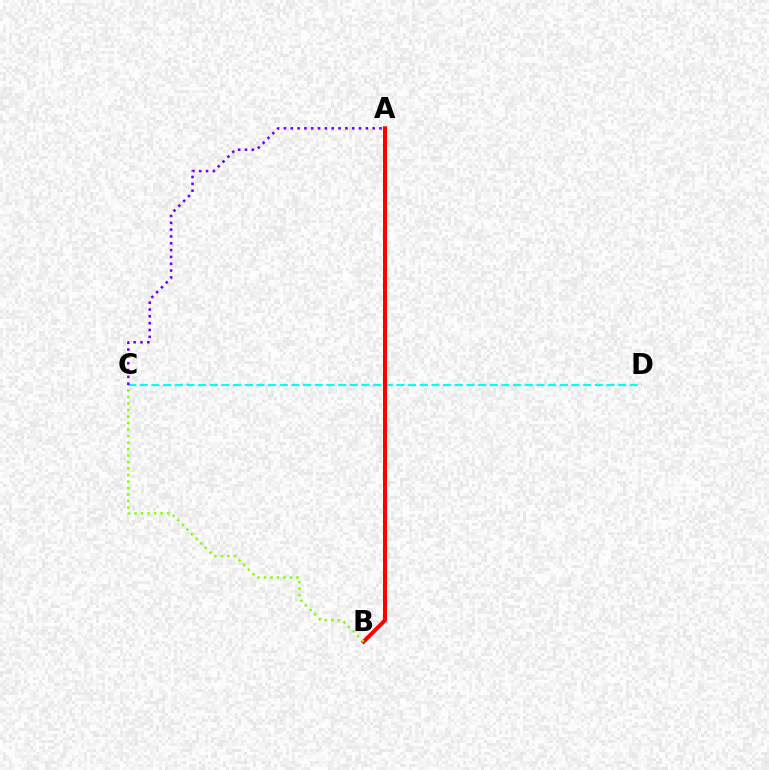{('C', 'D'): [{'color': '#00fff6', 'line_style': 'dashed', 'thickness': 1.59}], ('A', 'C'): [{'color': '#7200ff', 'line_style': 'dotted', 'thickness': 1.86}], ('A', 'B'): [{'color': '#ff0000', 'line_style': 'solid', 'thickness': 2.87}], ('B', 'C'): [{'color': '#84ff00', 'line_style': 'dotted', 'thickness': 1.77}]}